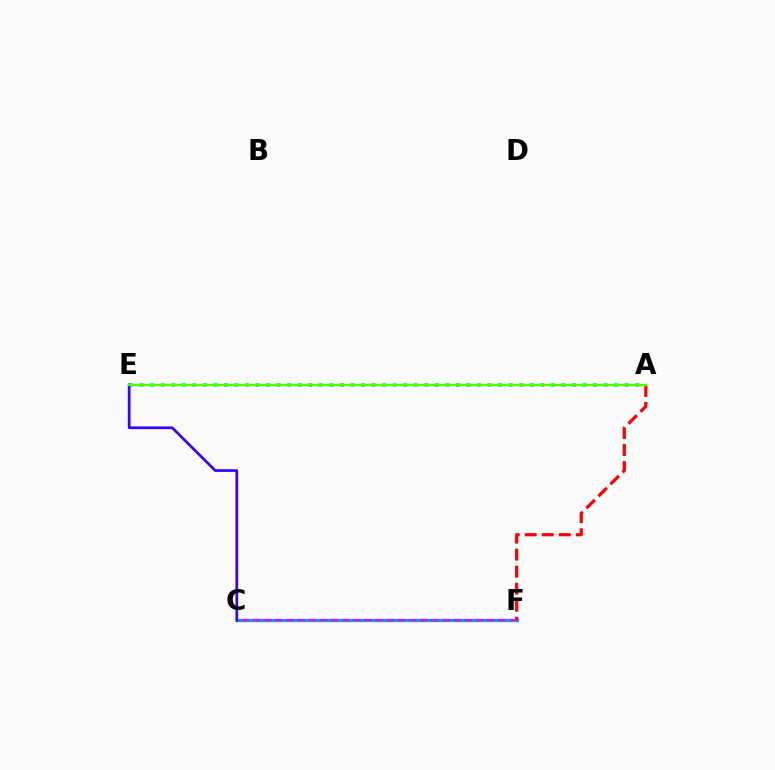{('C', 'F'): [{'color': '#009eff', 'line_style': 'solid', 'thickness': 2.35}, {'color': '#ff00ed', 'line_style': 'dashed', 'thickness': 1.52}], ('A', 'F'): [{'color': '#ff0000', 'line_style': 'dashed', 'thickness': 2.31}], ('A', 'E'): [{'color': '#00ff86', 'line_style': 'dotted', 'thickness': 2.87}, {'color': '#ffd500', 'line_style': 'solid', 'thickness': 1.68}, {'color': '#4fff00', 'line_style': 'solid', 'thickness': 1.54}], ('C', 'E'): [{'color': '#3700ff', 'line_style': 'solid', 'thickness': 1.95}]}